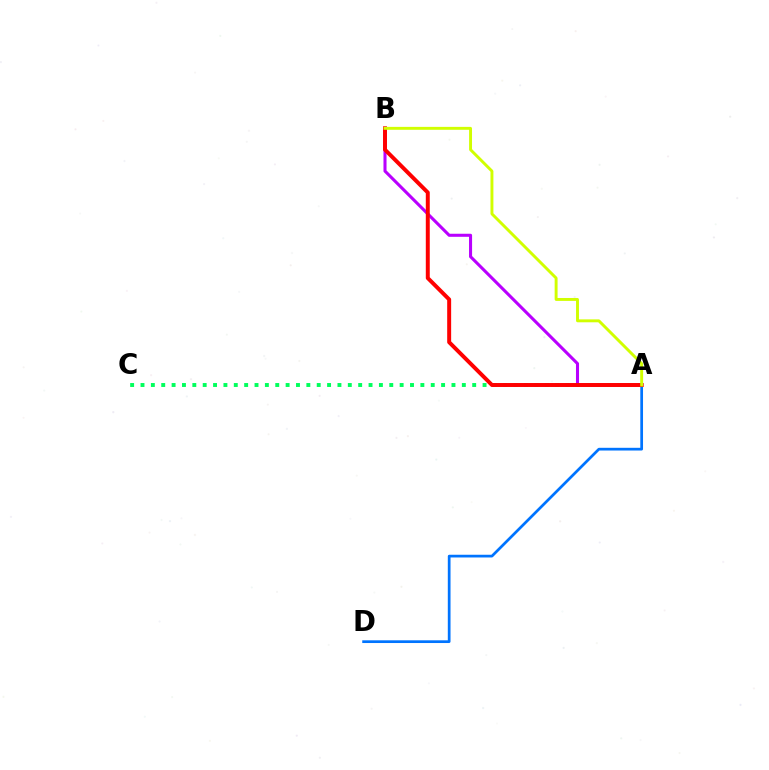{('A', 'B'): [{'color': '#b900ff', 'line_style': 'solid', 'thickness': 2.2}, {'color': '#ff0000', 'line_style': 'solid', 'thickness': 2.85}, {'color': '#d1ff00', 'line_style': 'solid', 'thickness': 2.1}], ('A', 'D'): [{'color': '#0074ff', 'line_style': 'solid', 'thickness': 1.96}], ('A', 'C'): [{'color': '#00ff5c', 'line_style': 'dotted', 'thickness': 2.82}]}